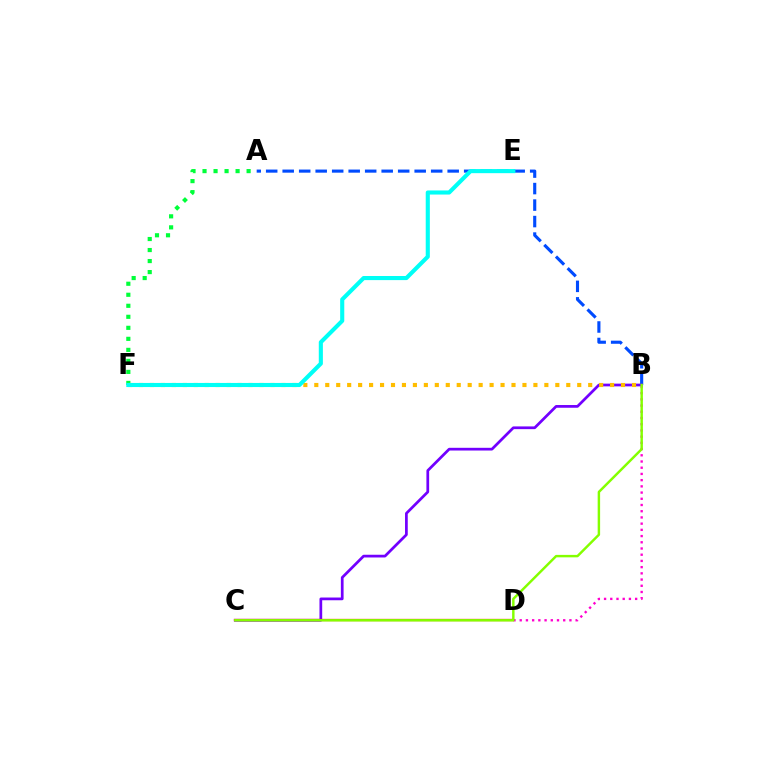{('A', 'F'): [{'color': '#00ff39', 'line_style': 'dotted', 'thickness': 2.99}], ('A', 'B'): [{'color': '#004bff', 'line_style': 'dashed', 'thickness': 2.24}], ('B', 'C'): [{'color': '#7200ff', 'line_style': 'solid', 'thickness': 1.96}, {'color': '#84ff00', 'line_style': 'solid', 'thickness': 1.76}], ('B', 'F'): [{'color': '#ffbd00', 'line_style': 'dotted', 'thickness': 2.98}], ('E', 'F'): [{'color': '#00fff6', 'line_style': 'solid', 'thickness': 2.96}], ('B', 'D'): [{'color': '#ff00cf', 'line_style': 'dotted', 'thickness': 1.69}], ('C', 'D'): [{'color': '#ff0000', 'line_style': 'solid', 'thickness': 1.63}]}